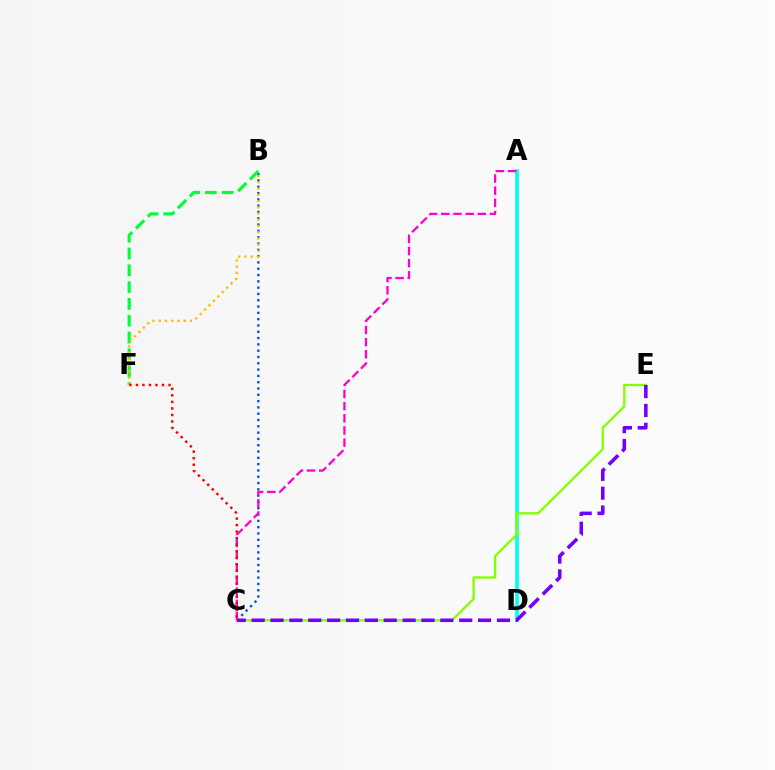{('A', 'D'): [{'color': '#00fff6', 'line_style': 'solid', 'thickness': 2.66}], ('B', 'C'): [{'color': '#004bff', 'line_style': 'dotted', 'thickness': 1.71}], ('B', 'F'): [{'color': '#00ff39', 'line_style': 'dashed', 'thickness': 2.28}, {'color': '#ffbd00', 'line_style': 'dotted', 'thickness': 1.69}], ('C', 'E'): [{'color': '#84ff00', 'line_style': 'solid', 'thickness': 1.68}, {'color': '#7200ff', 'line_style': 'dashed', 'thickness': 2.56}], ('A', 'C'): [{'color': '#ff00cf', 'line_style': 'dashed', 'thickness': 1.65}], ('C', 'F'): [{'color': '#ff0000', 'line_style': 'dotted', 'thickness': 1.77}]}